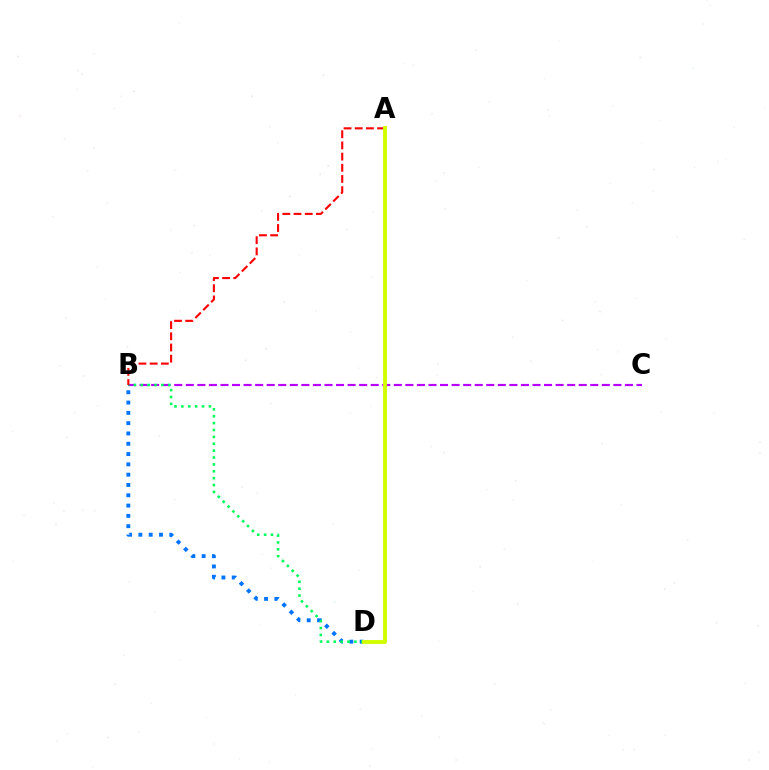{('B', 'D'): [{'color': '#0074ff', 'line_style': 'dotted', 'thickness': 2.8}, {'color': '#00ff5c', 'line_style': 'dotted', 'thickness': 1.87}], ('B', 'C'): [{'color': '#b900ff', 'line_style': 'dashed', 'thickness': 1.57}], ('A', 'B'): [{'color': '#ff0000', 'line_style': 'dashed', 'thickness': 1.52}], ('A', 'D'): [{'color': '#d1ff00', 'line_style': 'solid', 'thickness': 2.81}]}